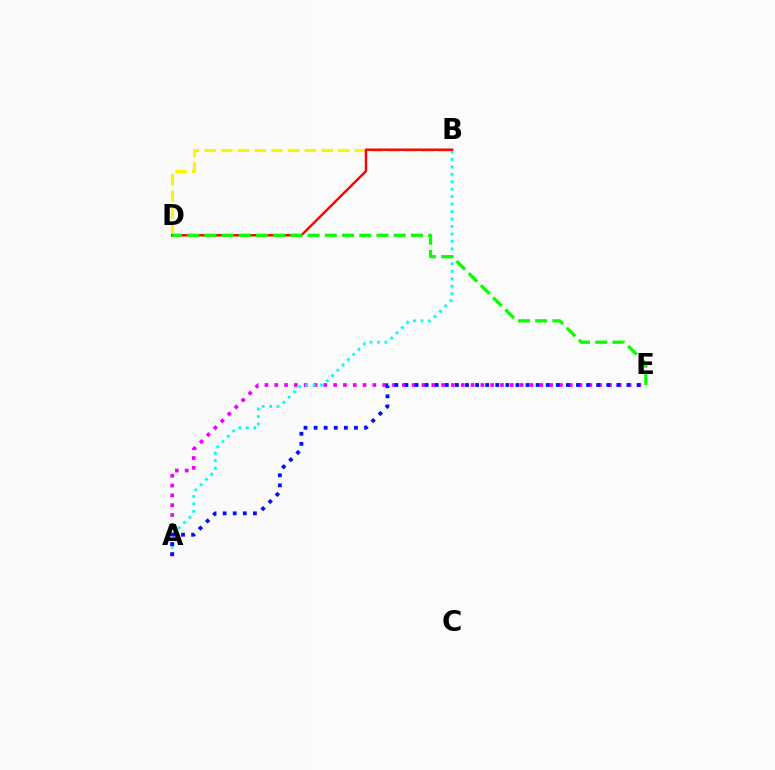{('A', 'E'): [{'color': '#ee00ff', 'line_style': 'dotted', 'thickness': 2.67}, {'color': '#0010ff', 'line_style': 'dotted', 'thickness': 2.74}], ('B', 'D'): [{'color': '#fcf500', 'line_style': 'dashed', 'thickness': 2.27}, {'color': '#ff0000', 'line_style': 'solid', 'thickness': 1.74}], ('A', 'B'): [{'color': '#00fff6', 'line_style': 'dotted', 'thickness': 2.03}], ('D', 'E'): [{'color': '#08ff00', 'line_style': 'dashed', 'thickness': 2.34}]}